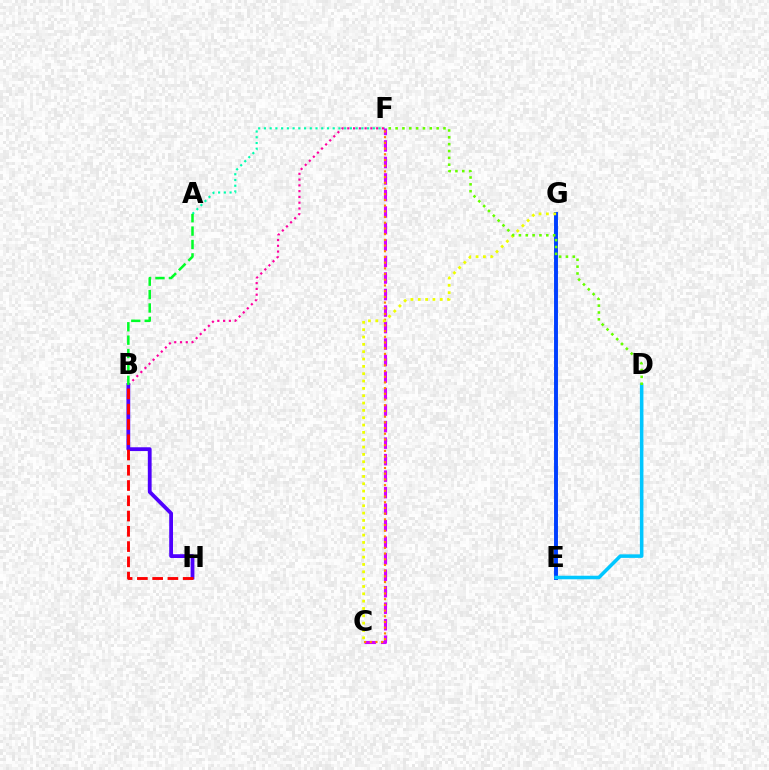{('B', 'F'): [{'color': '#ff00a0', 'line_style': 'dotted', 'thickness': 1.57}], ('A', 'F'): [{'color': '#00ffaf', 'line_style': 'dotted', 'thickness': 1.56}], ('B', 'H'): [{'color': '#4f00ff', 'line_style': 'solid', 'thickness': 2.73}, {'color': '#ff0000', 'line_style': 'dashed', 'thickness': 2.07}], ('C', 'F'): [{'color': '#d600ff', 'line_style': 'dashed', 'thickness': 2.24}, {'color': '#ff8800', 'line_style': 'dotted', 'thickness': 1.55}], ('E', 'G'): [{'color': '#003fff', 'line_style': 'solid', 'thickness': 2.82}], ('D', 'E'): [{'color': '#00c7ff', 'line_style': 'solid', 'thickness': 2.55}], ('C', 'G'): [{'color': '#eeff00', 'line_style': 'dotted', 'thickness': 1.99}], ('A', 'B'): [{'color': '#00ff27', 'line_style': 'dashed', 'thickness': 1.82}], ('D', 'F'): [{'color': '#66ff00', 'line_style': 'dotted', 'thickness': 1.86}]}